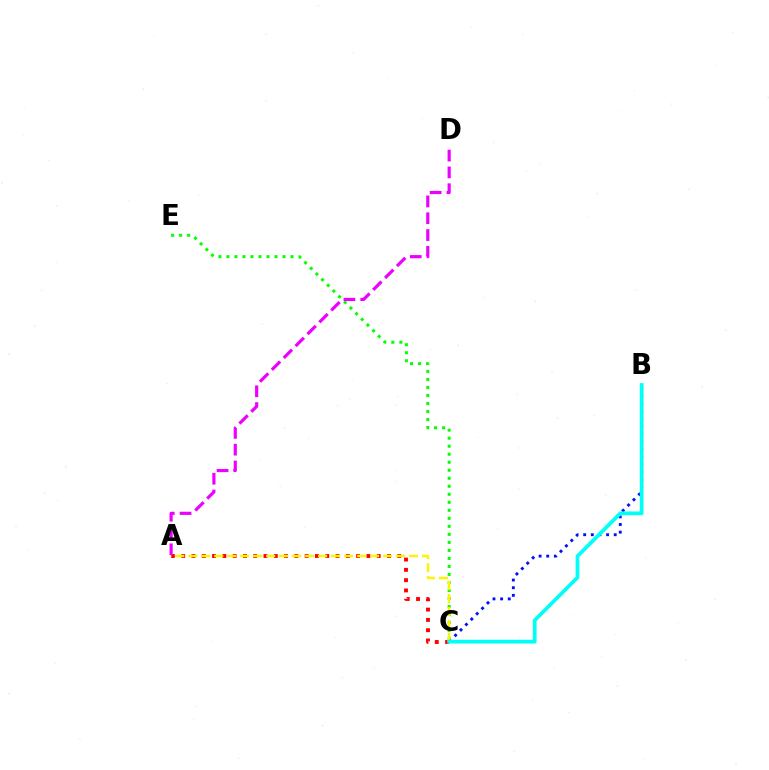{('B', 'C'): [{'color': '#0010ff', 'line_style': 'dotted', 'thickness': 2.07}, {'color': '#00fff6', 'line_style': 'solid', 'thickness': 2.7}], ('A', 'C'): [{'color': '#ff0000', 'line_style': 'dotted', 'thickness': 2.8}, {'color': '#fcf500', 'line_style': 'dashed', 'thickness': 1.76}], ('C', 'E'): [{'color': '#08ff00', 'line_style': 'dotted', 'thickness': 2.18}], ('A', 'D'): [{'color': '#ee00ff', 'line_style': 'dashed', 'thickness': 2.28}]}